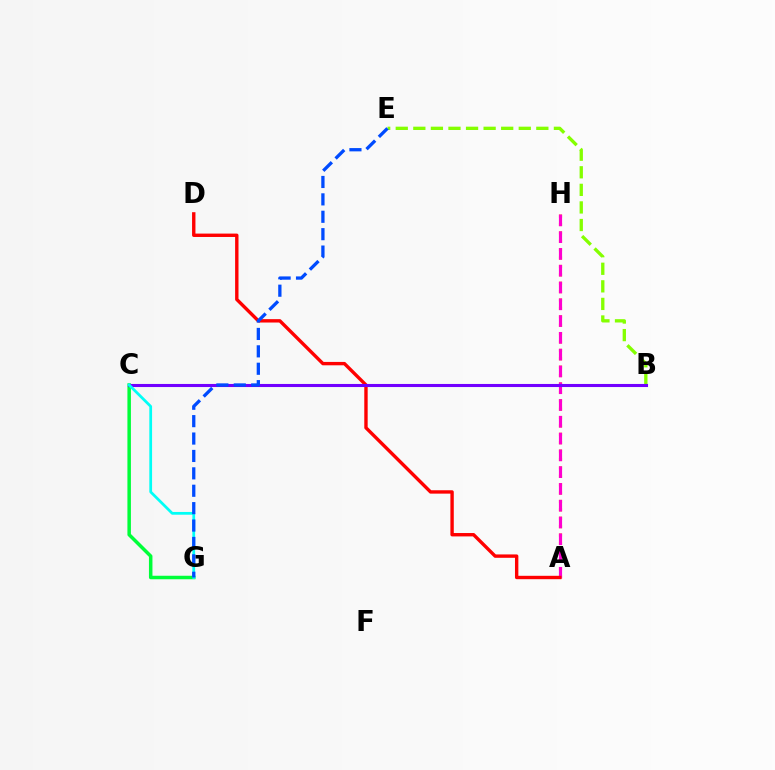{('A', 'H'): [{'color': '#ffbd00', 'line_style': 'dotted', 'thickness': 2.28}, {'color': '#ff00cf', 'line_style': 'dashed', 'thickness': 2.28}], ('B', 'E'): [{'color': '#84ff00', 'line_style': 'dashed', 'thickness': 2.39}], ('C', 'G'): [{'color': '#00ff39', 'line_style': 'solid', 'thickness': 2.52}, {'color': '#00fff6', 'line_style': 'solid', 'thickness': 1.98}], ('A', 'D'): [{'color': '#ff0000', 'line_style': 'solid', 'thickness': 2.43}], ('B', 'C'): [{'color': '#7200ff', 'line_style': 'solid', 'thickness': 2.21}], ('E', 'G'): [{'color': '#004bff', 'line_style': 'dashed', 'thickness': 2.36}]}